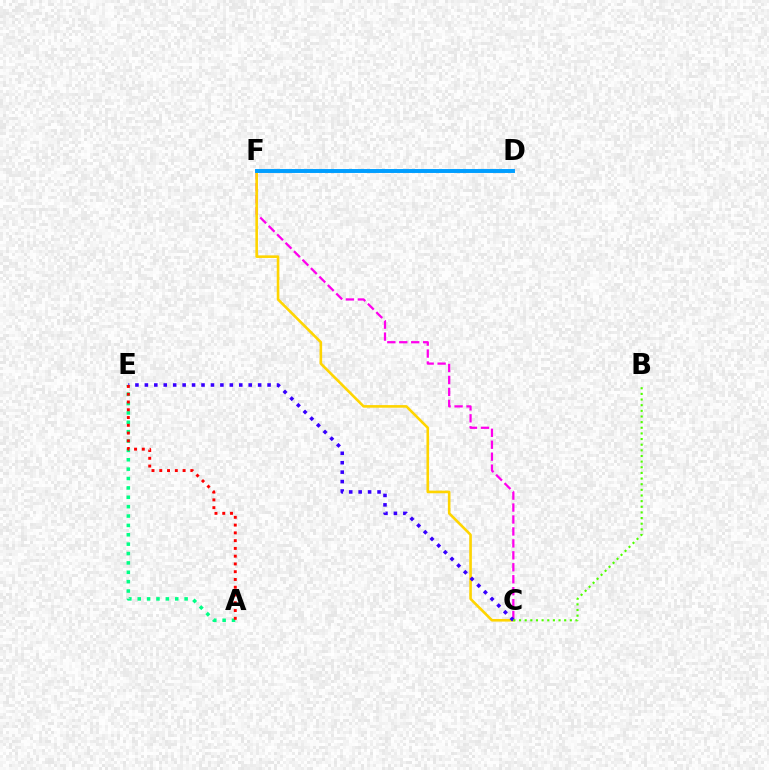{('C', 'F'): [{'color': '#ff00ed', 'line_style': 'dashed', 'thickness': 1.62}, {'color': '#ffd500', 'line_style': 'solid', 'thickness': 1.88}], ('A', 'E'): [{'color': '#00ff86', 'line_style': 'dotted', 'thickness': 2.55}, {'color': '#ff0000', 'line_style': 'dotted', 'thickness': 2.11}], ('D', 'F'): [{'color': '#009eff', 'line_style': 'solid', 'thickness': 2.83}], ('C', 'E'): [{'color': '#3700ff', 'line_style': 'dotted', 'thickness': 2.56}], ('B', 'C'): [{'color': '#4fff00', 'line_style': 'dotted', 'thickness': 1.53}]}